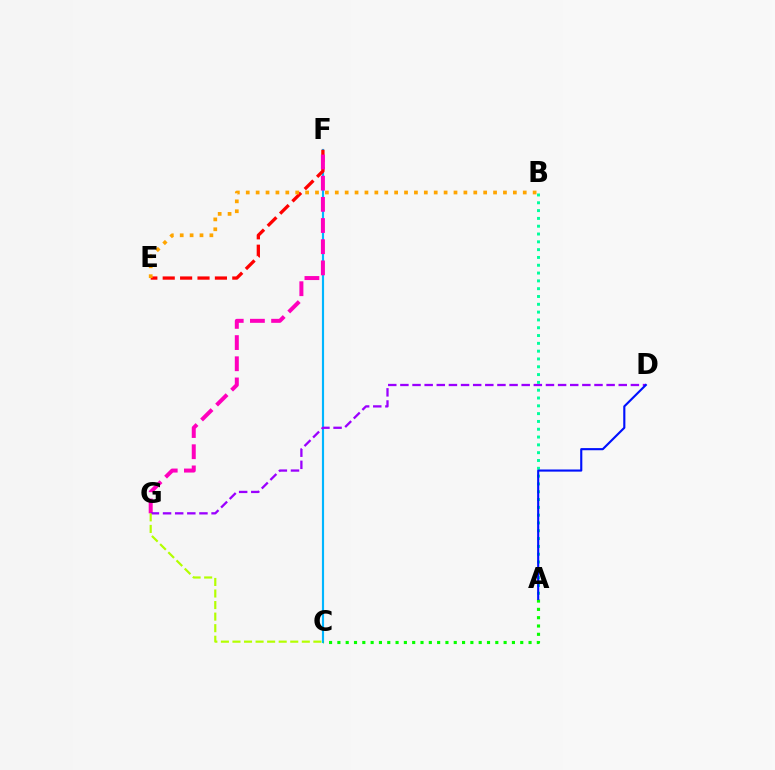{('C', 'F'): [{'color': '#00b5ff', 'line_style': 'solid', 'thickness': 1.55}], ('E', 'F'): [{'color': '#ff0000', 'line_style': 'dashed', 'thickness': 2.36}], ('F', 'G'): [{'color': '#ff00bd', 'line_style': 'dashed', 'thickness': 2.88}], ('D', 'G'): [{'color': '#9b00ff', 'line_style': 'dashed', 'thickness': 1.65}], ('A', 'C'): [{'color': '#08ff00', 'line_style': 'dotted', 'thickness': 2.26}], ('C', 'G'): [{'color': '#b3ff00', 'line_style': 'dashed', 'thickness': 1.57}], ('A', 'B'): [{'color': '#00ff9d', 'line_style': 'dotted', 'thickness': 2.12}], ('B', 'E'): [{'color': '#ffa500', 'line_style': 'dotted', 'thickness': 2.69}], ('A', 'D'): [{'color': '#0010ff', 'line_style': 'solid', 'thickness': 1.53}]}